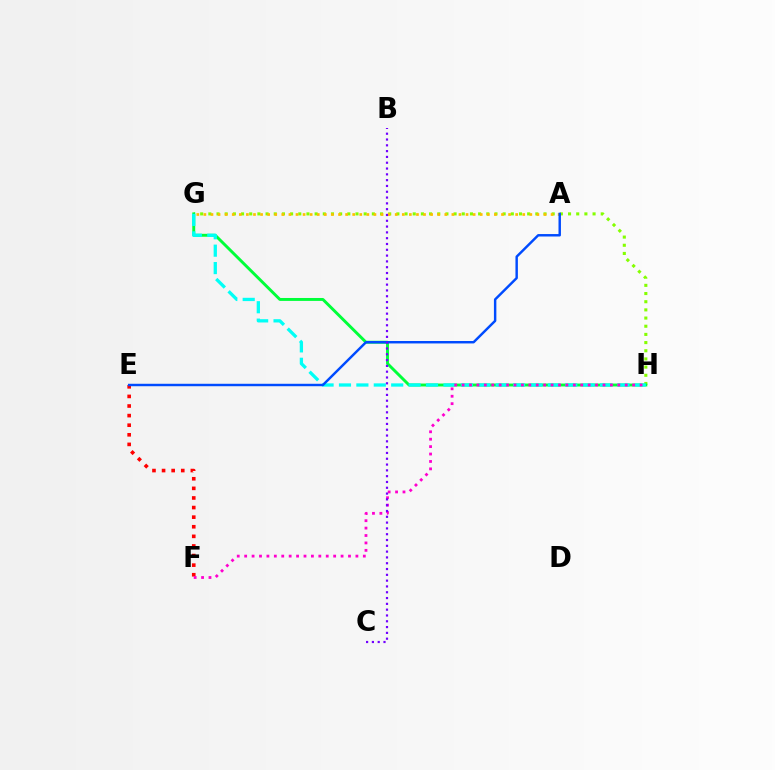{('G', 'H'): [{'color': '#84ff00', 'line_style': 'dotted', 'thickness': 2.22}, {'color': '#00ff39', 'line_style': 'solid', 'thickness': 2.11}, {'color': '#00fff6', 'line_style': 'dashed', 'thickness': 2.37}], ('A', 'G'): [{'color': '#ffbd00', 'line_style': 'dotted', 'thickness': 1.93}], ('E', 'F'): [{'color': '#ff0000', 'line_style': 'dotted', 'thickness': 2.61}], ('F', 'H'): [{'color': '#ff00cf', 'line_style': 'dotted', 'thickness': 2.01}], ('A', 'E'): [{'color': '#004bff', 'line_style': 'solid', 'thickness': 1.76}], ('B', 'C'): [{'color': '#7200ff', 'line_style': 'dotted', 'thickness': 1.58}]}